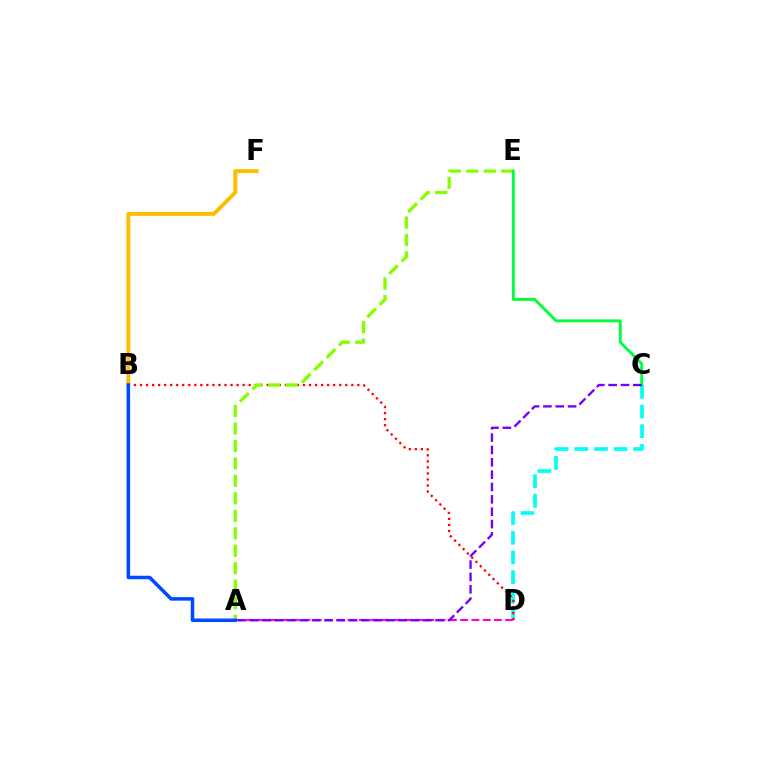{('C', 'D'): [{'color': '#00fff6', 'line_style': 'dashed', 'thickness': 2.67}], ('B', 'D'): [{'color': '#ff0000', 'line_style': 'dotted', 'thickness': 1.64}], ('A', 'E'): [{'color': '#84ff00', 'line_style': 'dashed', 'thickness': 2.37}], ('A', 'D'): [{'color': '#ff00cf', 'line_style': 'dashed', 'thickness': 1.53}], ('C', 'E'): [{'color': '#00ff39', 'line_style': 'solid', 'thickness': 2.05}], ('B', 'F'): [{'color': '#ffbd00', 'line_style': 'solid', 'thickness': 2.82}], ('A', 'C'): [{'color': '#7200ff', 'line_style': 'dashed', 'thickness': 1.68}], ('A', 'B'): [{'color': '#004bff', 'line_style': 'solid', 'thickness': 2.54}]}